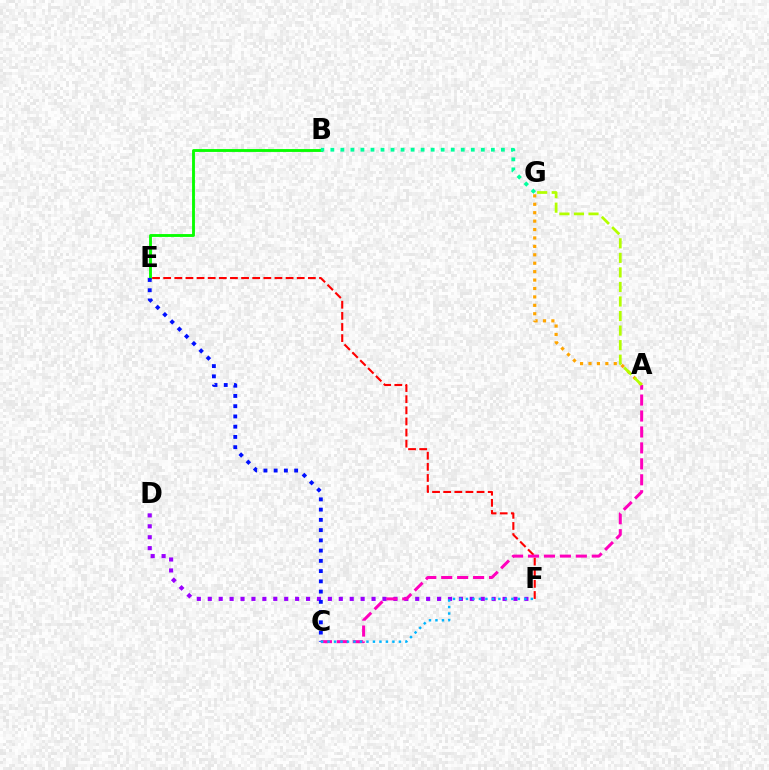{('A', 'G'): [{'color': '#ffa500', 'line_style': 'dotted', 'thickness': 2.29}, {'color': '#b3ff00', 'line_style': 'dashed', 'thickness': 1.98}], ('D', 'F'): [{'color': '#9b00ff', 'line_style': 'dotted', 'thickness': 2.97}], ('E', 'F'): [{'color': '#ff0000', 'line_style': 'dashed', 'thickness': 1.51}], ('B', 'E'): [{'color': '#08ff00', 'line_style': 'solid', 'thickness': 2.06}], ('A', 'C'): [{'color': '#ff00bd', 'line_style': 'dashed', 'thickness': 2.17}], ('C', 'E'): [{'color': '#0010ff', 'line_style': 'dotted', 'thickness': 2.78}], ('B', 'G'): [{'color': '#00ff9d', 'line_style': 'dotted', 'thickness': 2.73}], ('C', 'F'): [{'color': '#00b5ff', 'line_style': 'dotted', 'thickness': 1.76}]}